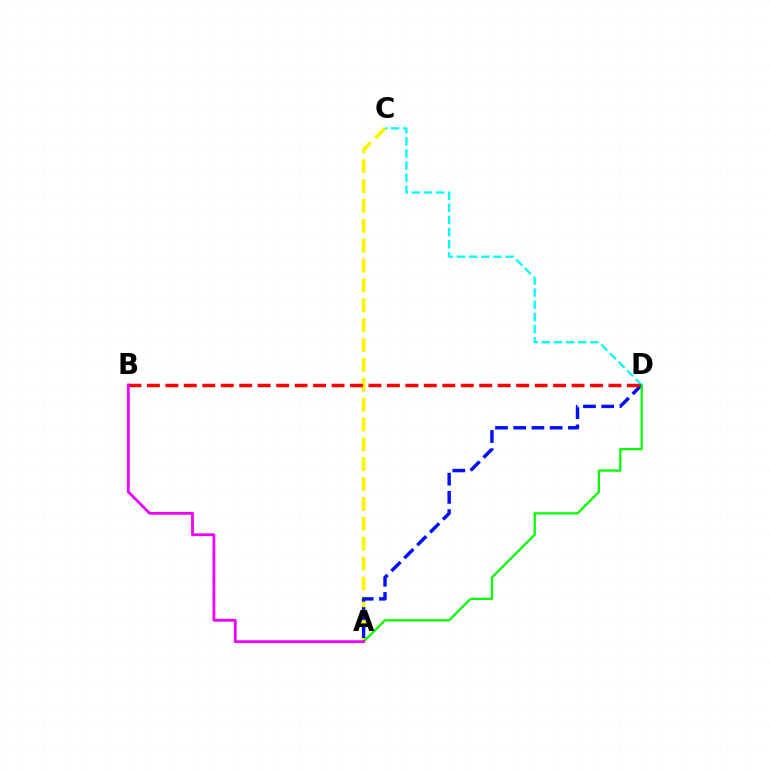{('A', 'C'): [{'color': '#fcf500', 'line_style': 'dashed', 'thickness': 2.7}], ('C', 'D'): [{'color': '#00fff6', 'line_style': 'dashed', 'thickness': 1.65}], ('A', 'D'): [{'color': '#0010ff', 'line_style': 'dashed', 'thickness': 2.48}, {'color': '#08ff00', 'line_style': 'solid', 'thickness': 1.63}], ('B', 'D'): [{'color': '#ff0000', 'line_style': 'dashed', 'thickness': 2.51}], ('A', 'B'): [{'color': '#ee00ff', 'line_style': 'solid', 'thickness': 2.01}]}